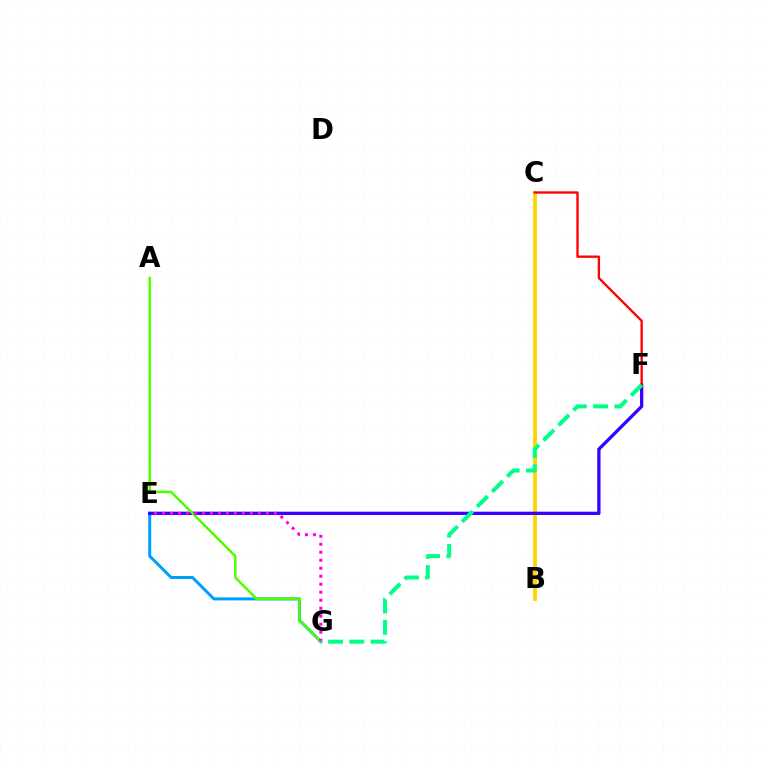{('B', 'C'): [{'color': '#ffd500', 'line_style': 'solid', 'thickness': 2.75}], ('E', 'G'): [{'color': '#009eff', 'line_style': 'solid', 'thickness': 2.15}, {'color': '#ff00ed', 'line_style': 'dotted', 'thickness': 2.17}], ('E', 'F'): [{'color': '#3700ff', 'line_style': 'solid', 'thickness': 2.36}], ('C', 'F'): [{'color': '#ff0000', 'line_style': 'solid', 'thickness': 1.68}], ('A', 'G'): [{'color': '#4fff00', 'line_style': 'solid', 'thickness': 1.81}], ('F', 'G'): [{'color': '#00ff86', 'line_style': 'dashed', 'thickness': 2.89}]}